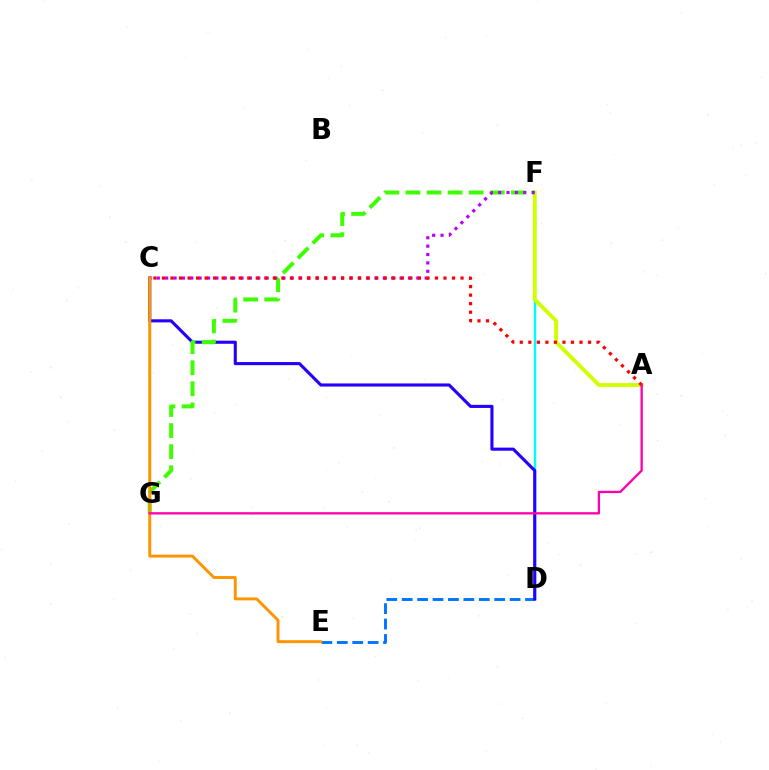{('D', 'F'): [{'color': '#00fff6', 'line_style': 'solid', 'thickness': 1.76}], ('D', 'E'): [{'color': '#0074ff', 'line_style': 'dashed', 'thickness': 2.09}], ('C', 'D'): [{'color': '#2500ff', 'line_style': 'solid', 'thickness': 2.24}], ('A', 'F'): [{'color': '#d1ff00', 'line_style': 'solid', 'thickness': 2.78}], ('C', 'G'): [{'color': '#00ff5c', 'line_style': 'solid', 'thickness': 1.54}], ('F', 'G'): [{'color': '#3dff00', 'line_style': 'dashed', 'thickness': 2.86}], ('C', 'F'): [{'color': '#b900ff', 'line_style': 'dotted', 'thickness': 2.27}], ('A', 'C'): [{'color': '#ff0000', 'line_style': 'dotted', 'thickness': 2.32}], ('C', 'E'): [{'color': '#ff9400', 'line_style': 'solid', 'thickness': 2.1}], ('A', 'G'): [{'color': '#ff00ac', 'line_style': 'solid', 'thickness': 1.66}]}